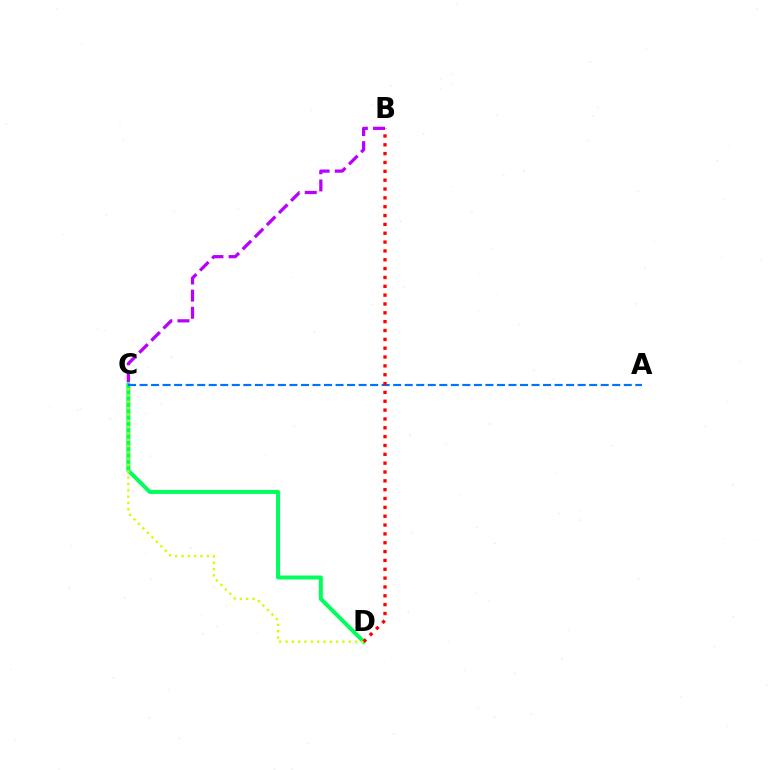{('C', 'D'): [{'color': '#00ff5c', 'line_style': 'solid', 'thickness': 2.88}, {'color': '#d1ff00', 'line_style': 'dotted', 'thickness': 1.72}], ('B', 'C'): [{'color': '#b900ff', 'line_style': 'dashed', 'thickness': 2.33}], ('A', 'C'): [{'color': '#0074ff', 'line_style': 'dashed', 'thickness': 1.57}], ('B', 'D'): [{'color': '#ff0000', 'line_style': 'dotted', 'thickness': 2.4}]}